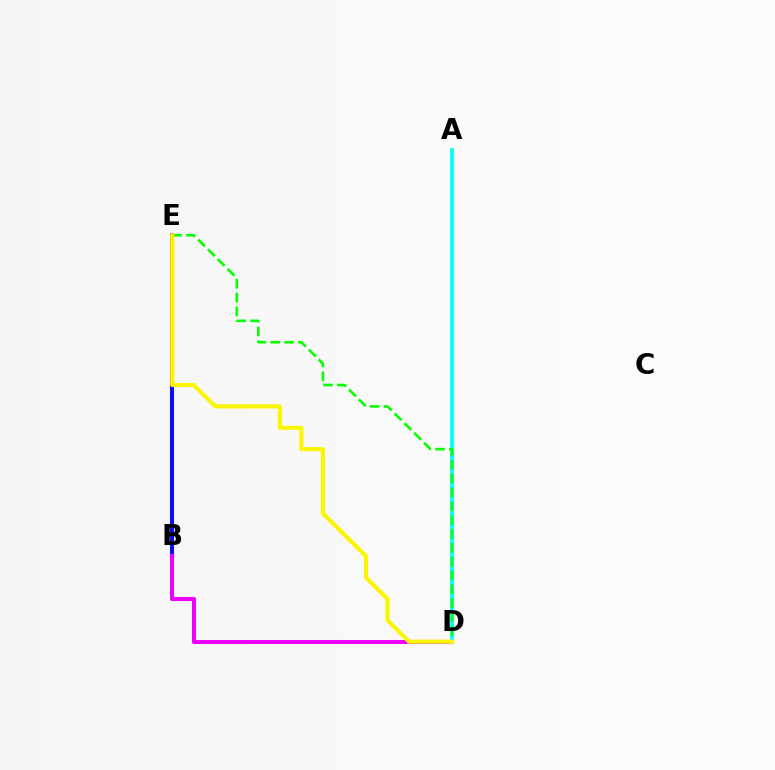{('B', 'E'): [{'color': '#ff0000', 'line_style': 'solid', 'thickness': 2.94}, {'color': '#0010ff', 'line_style': 'solid', 'thickness': 2.73}], ('B', 'D'): [{'color': '#ee00ff', 'line_style': 'solid', 'thickness': 2.92}], ('A', 'D'): [{'color': '#00fff6', 'line_style': 'solid', 'thickness': 2.68}], ('D', 'E'): [{'color': '#08ff00', 'line_style': 'dashed', 'thickness': 1.88}, {'color': '#fcf500', 'line_style': 'solid', 'thickness': 2.98}]}